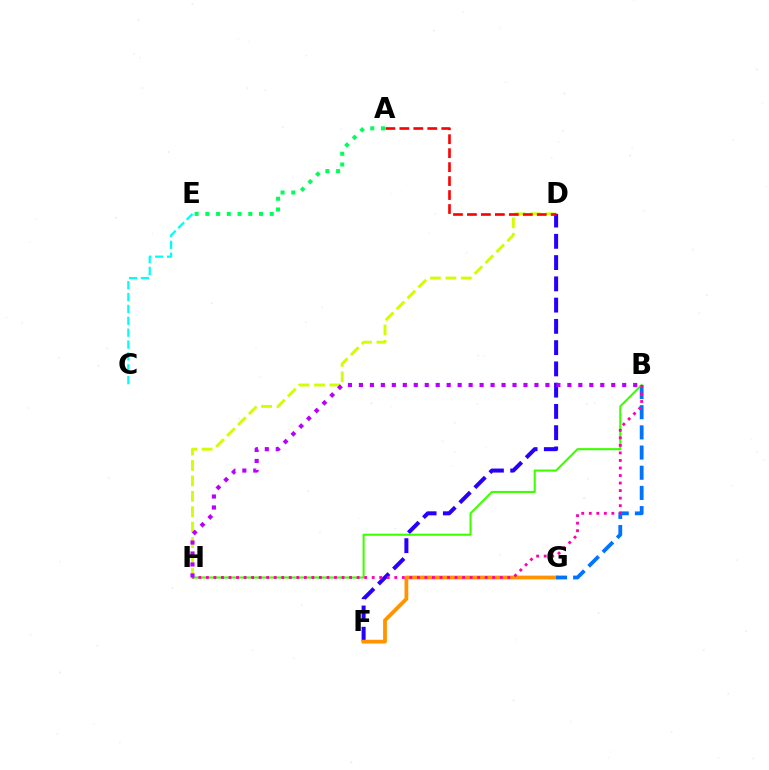{('A', 'E'): [{'color': '#00ff5c', 'line_style': 'dotted', 'thickness': 2.92}], ('D', 'F'): [{'color': '#2500ff', 'line_style': 'dashed', 'thickness': 2.89}], ('D', 'H'): [{'color': '#d1ff00', 'line_style': 'dashed', 'thickness': 2.1}], ('F', 'G'): [{'color': '#ff9400', 'line_style': 'solid', 'thickness': 2.72}], ('C', 'E'): [{'color': '#00fff6', 'line_style': 'dashed', 'thickness': 1.61}], ('B', 'G'): [{'color': '#0074ff', 'line_style': 'dashed', 'thickness': 2.74}], ('A', 'D'): [{'color': '#ff0000', 'line_style': 'dashed', 'thickness': 1.9}], ('B', 'H'): [{'color': '#3dff00', 'line_style': 'solid', 'thickness': 1.5}, {'color': '#ff00ac', 'line_style': 'dotted', 'thickness': 2.05}, {'color': '#b900ff', 'line_style': 'dotted', 'thickness': 2.98}]}